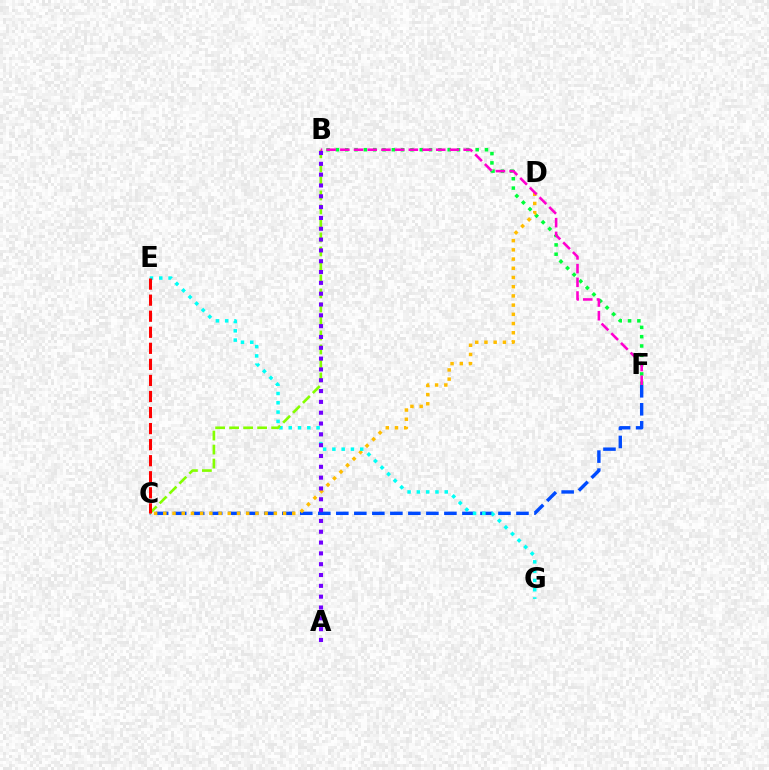{('C', 'F'): [{'color': '#004bff', 'line_style': 'dashed', 'thickness': 2.45}], ('B', 'F'): [{'color': '#00ff39', 'line_style': 'dotted', 'thickness': 2.53}, {'color': '#ff00cf', 'line_style': 'dashed', 'thickness': 1.86}], ('C', 'D'): [{'color': '#ffbd00', 'line_style': 'dotted', 'thickness': 2.5}], ('E', 'G'): [{'color': '#00fff6', 'line_style': 'dotted', 'thickness': 2.52}], ('B', 'C'): [{'color': '#84ff00', 'line_style': 'dashed', 'thickness': 1.9}], ('C', 'E'): [{'color': '#ff0000', 'line_style': 'dashed', 'thickness': 2.18}], ('A', 'B'): [{'color': '#7200ff', 'line_style': 'dotted', 'thickness': 2.94}]}